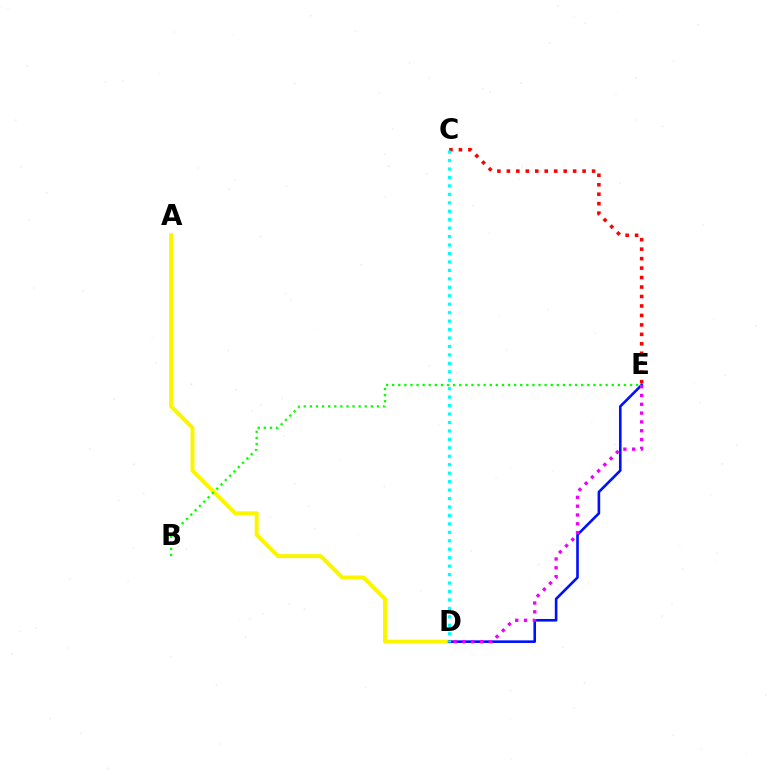{('A', 'D'): [{'color': '#fcf500', 'line_style': 'solid', 'thickness': 2.87}], ('C', 'E'): [{'color': '#ff0000', 'line_style': 'dotted', 'thickness': 2.57}], ('D', 'E'): [{'color': '#0010ff', 'line_style': 'solid', 'thickness': 1.88}, {'color': '#ee00ff', 'line_style': 'dotted', 'thickness': 2.39}], ('B', 'E'): [{'color': '#08ff00', 'line_style': 'dotted', 'thickness': 1.66}], ('C', 'D'): [{'color': '#00fff6', 'line_style': 'dotted', 'thickness': 2.3}]}